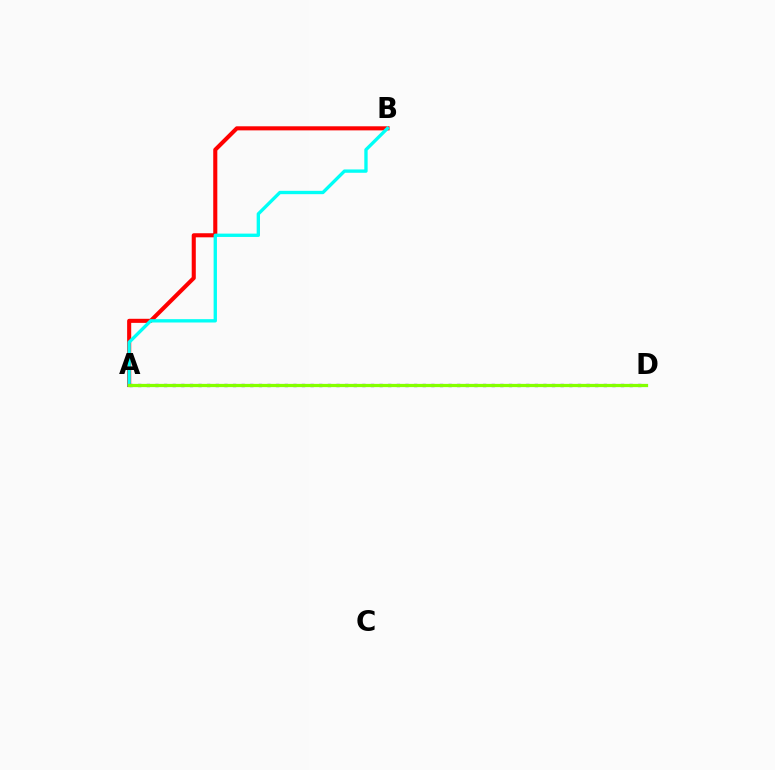{('A', 'B'): [{'color': '#ff0000', 'line_style': 'solid', 'thickness': 2.94}, {'color': '#00fff6', 'line_style': 'solid', 'thickness': 2.4}], ('A', 'D'): [{'color': '#7200ff', 'line_style': 'dotted', 'thickness': 2.34}, {'color': '#84ff00', 'line_style': 'solid', 'thickness': 2.33}]}